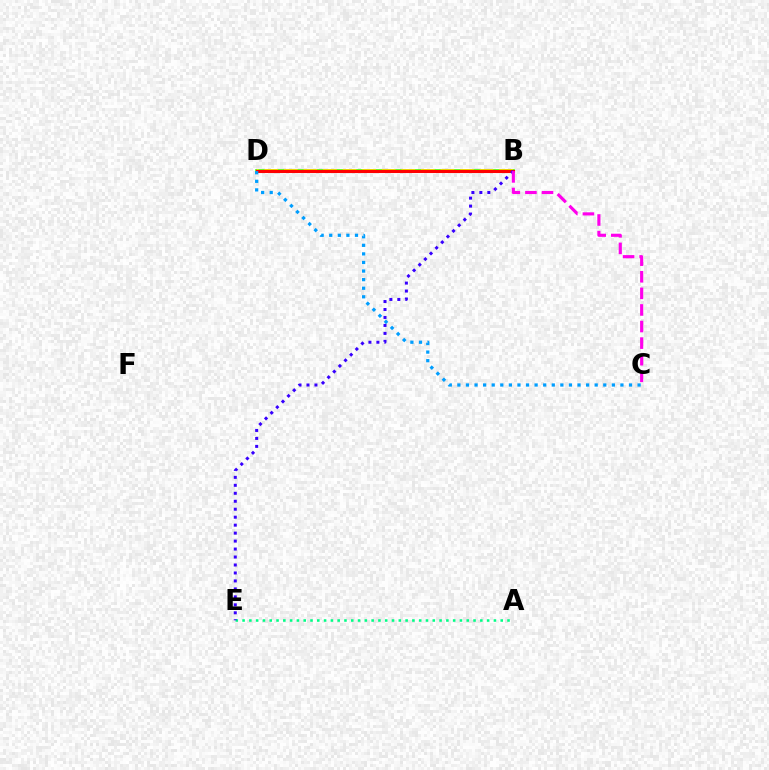{('B', 'D'): [{'color': '#4fff00', 'line_style': 'solid', 'thickness': 2.64}, {'color': '#ffd500', 'line_style': 'dashed', 'thickness': 2.66}, {'color': '#ff0000', 'line_style': 'solid', 'thickness': 2.21}], ('A', 'E'): [{'color': '#00ff86', 'line_style': 'dotted', 'thickness': 1.85}], ('C', 'D'): [{'color': '#009eff', 'line_style': 'dotted', 'thickness': 2.33}], ('B', 'E'): [{'color': '#3700ff', 'line_style': 'dotted', 'thickness': 2.16}], ('B', 'C'): [{'color': '#ff00ed', 'line_style': 'dashed', 'thickness': 2.25}]}